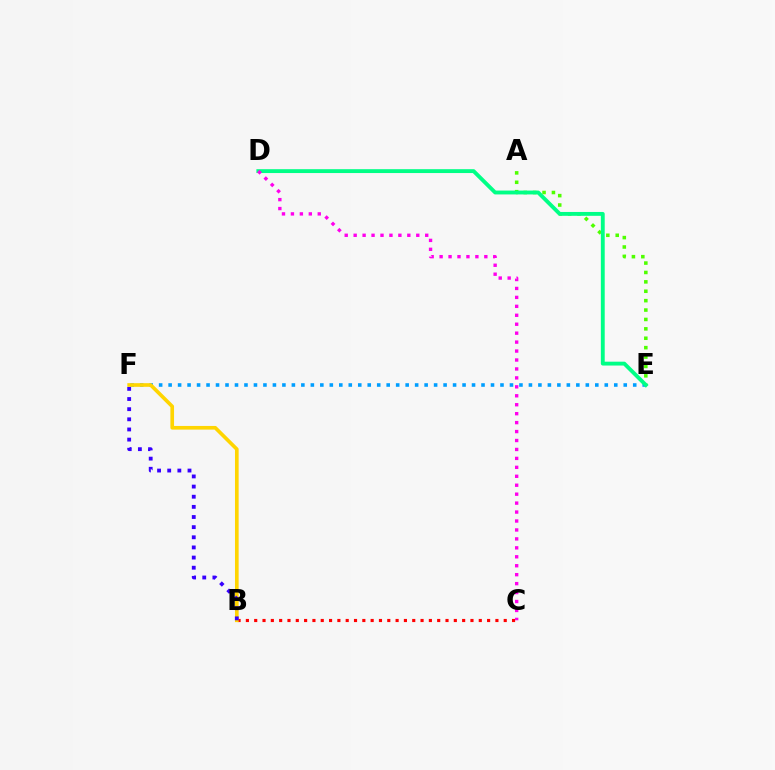{('B', 'C'): [{'color': '#ff0000', 'line_style': 'dotted', 'thickness': 2.26}], ('E', 'F'): [{'color': '#009eff', 'line_style': 'dotted', 'thickness': 2.58}], ('B', 'F'): [{'color': '#ffd500', 'line_style': 'solid', 'thickness': 2.63}, {'color': '#3700ff', 'line_style': 'dotted', 'thickness': 2.76}], ('A', 'E'): [{'color': '#4fff00', 'line_style': 'dotted', 'thickness': 2.55}], ('D', 'E'): [{'color': '#00ff86', 'line_style': 'solid', 'thickness': 2.78}], ('C', 'D'): [{'color': '#ff00ed', 'line_style': 'dotted', 'thickness': 2.43}]}